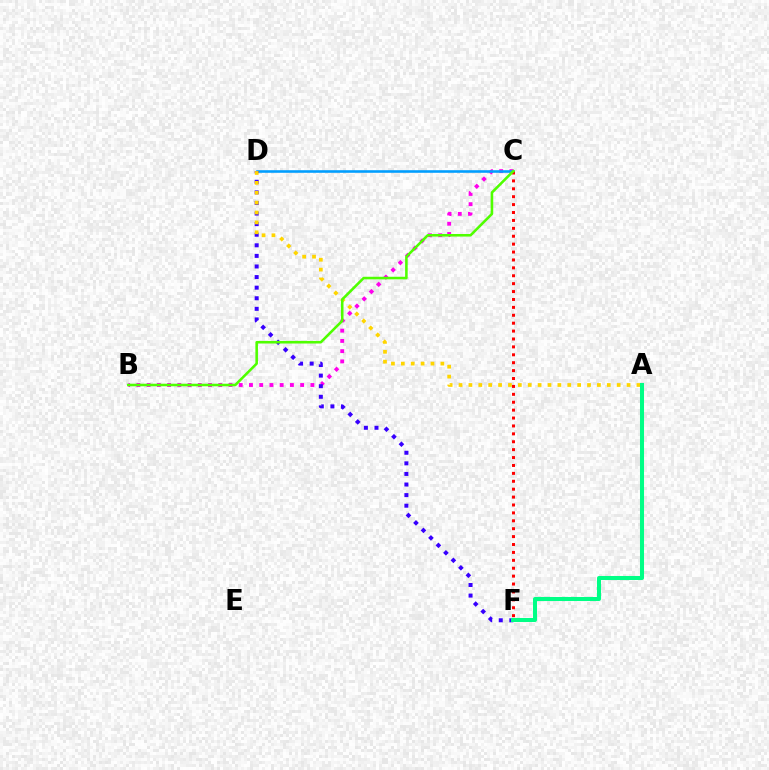{('B', 'C'): [{'color': '#ff00ed', 'line_style': 'dotted', 'thickness': 2.78}, {'color': '#4fff00', 'line_style': 'solid', 'thickness': 1.85}], ('C', 'D'): [{'color': '#009eff', 'line_style': 'solid', 'thickness': 1.86}], ('D', 'F'): [{'color': '#3700ff', 'line_style': 'dotted', 'thickness': 2.88}], ('C', 'F'): [{'color': '#ff0000', 'line_style': 'dotted', 'thickness': 2.15}], ('A', 'D'): [{'color': '#ffd500', 'line_style': 'dotted', 'thickness': 2.69}], ('A', 'F'): [{'color': '#00ff86', 'line_style': 'solid', 'thickness': 2.91}]}